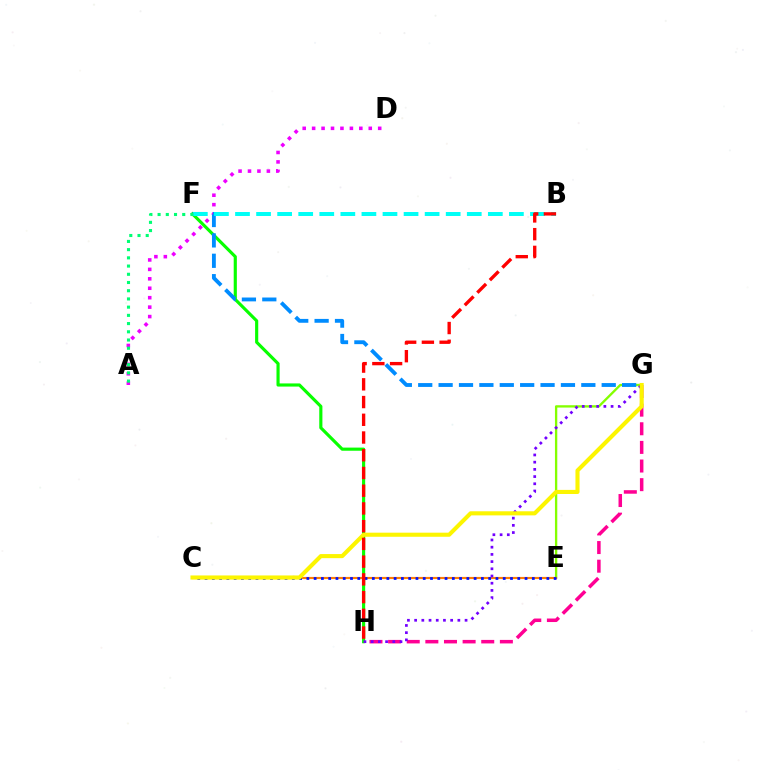{('E', 'G'): [{'color': '#84ff00', 'line_style': 'solid', 'thickness': 1.68}], ('G', 'H'): [{'color': '#ff0094', 'line_style': 'dashed', 'thickness': 2.53}, {'color': '#7200ff', 'line_style': 'dotted', 'thickness': 1.96}], ('F', 'H'): [{'color': '#08ff00', 'line_style': 'solid', 'thickness': 2.26}], ('C', 'E'): [{'color': '#ff7c00', 'line_style': 'solid', 'thickness': 1.55}, {'color': '#0010ff', 'line_style': 'dotted', 'thickness': 1.98}], ('A', 'D'): [{'color': '#ee00ff', 'line_style': 'dotted', 'thickness': 2.56}], ('F', 'G'): [{'color': '#008cff', 'line_style': 'dashed', 'thickness': 2.77}], ('B', 'F'): [{'color': '#00fff6', 'line_style': 'dashed', 'thickness': 2.86}], ('C', 'G'): [{'color': '#fcf500', 'line_style': 'solid', 'thickness': 2.95}], ('A', 'F'): [{'color': '#00ff74', 'line_style': 'dotted', 'thickness': 2.23}], ('B', 'H'): [{'color': '#ff0000', 'line_style': 'dashed', 'thickness': 2.41}]}